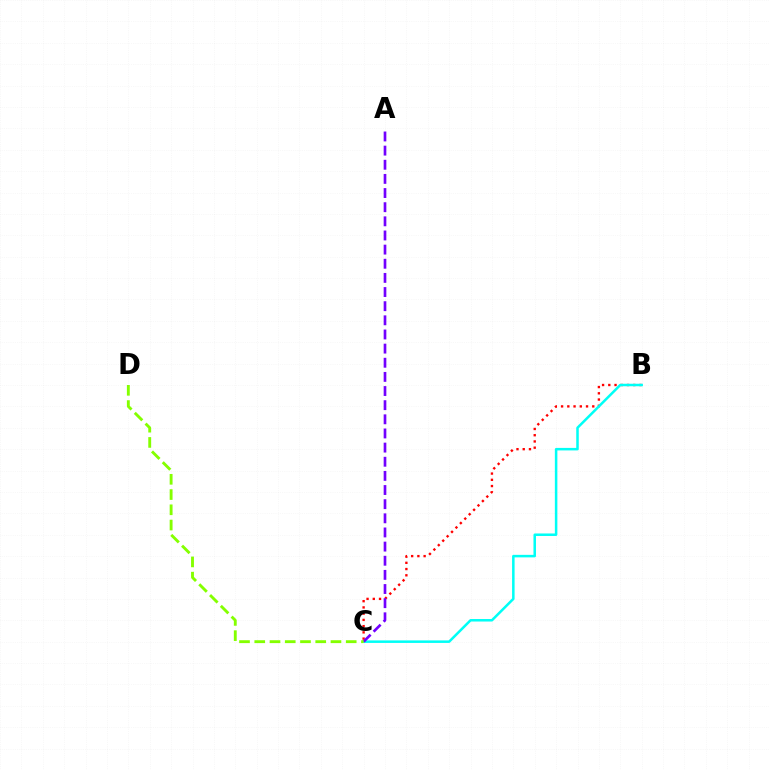{('B', 'C'): [{'color': '#ff0000', 'line_style': 'dotted', 'thickness': 1.69}, {'color': '#00fff6', 'line_style': 'solid', 'thickness': 1.81}], ('A', 'C'): [{'color': '#7200ff', 'line_style': 'dashed', 'thickness': 1.92}], ('C', 'D'): [{'color': '#84ff00', 'line_style': 'dashed', 'thickness': 2.07}]}